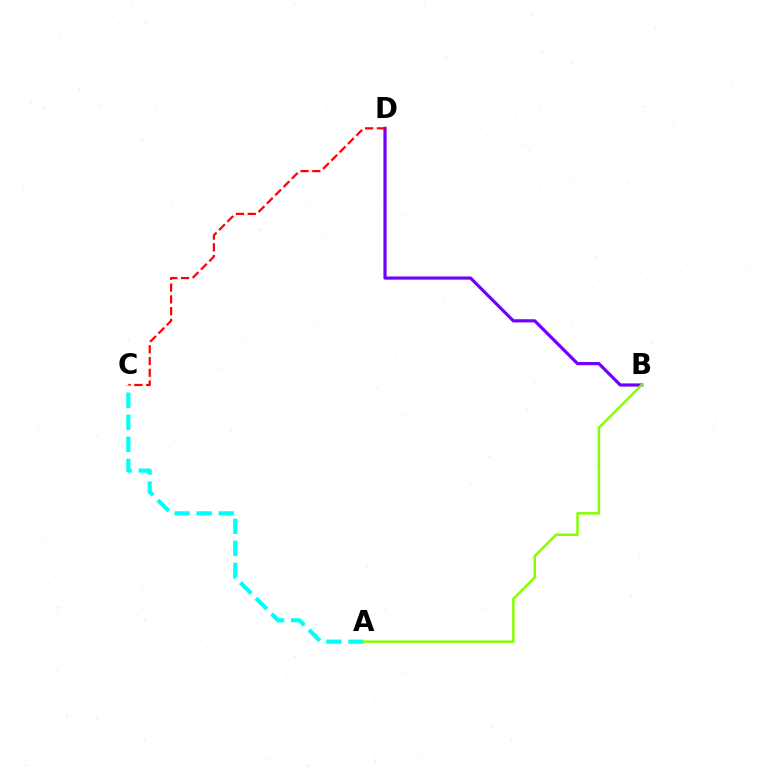{('B', 'D'): [{'color': '#7200ff', 'line_style': 'solid', 'thickness': 2.3}], ('C', 'D'): [{'color': '#ff0000', 'line_style': 'dashed', 'thickness': 1.6}], ('A', 'C'): [{'color': '#00fff6', 'line_style': 'dashed', 'thickness': 3.0}], ('A', 'B'): [{'color': '#84ff00', 'line_style': 'solid', 'thickness': 1.78}]}